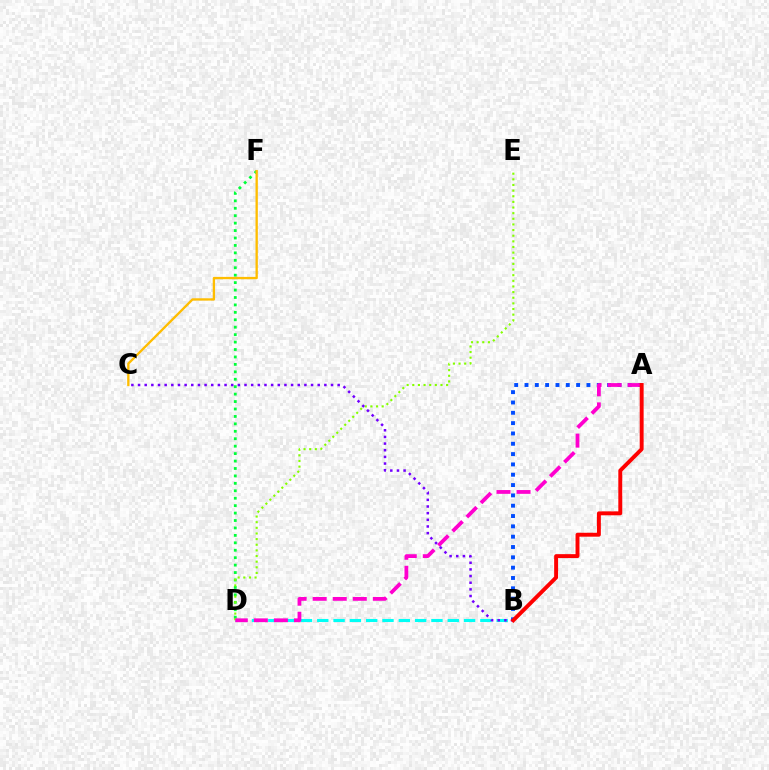{('D', 'F'): [{'color': '#00ff39', 'line_style': 'dotted', 'thickness': 2.02}], ('D', 'E'): [{'color': '#84ff00', 'line_style': 'dotted', 'thickness': 1.53}], ('A', 'B'): [{'color': '#004bff', 'line_style': 'dotted', 'thickness': 2.8}, {'color': '#ff0000', 'line_style': 'solid', 'thickness': 2.82}], ('B', 'D'): [{'color': '#00fff6', 'line_style': 'dashed', 'thickness': 2.22}], ('A', 'D'): [{'color': '#ff00cf', 'line_style': 'dashed', 'thickness': 2.72}], ('C', 'F'): [{'color': '#ffbd00', 'line_style': 'solid', 'thickness': 1.68}], ('B', 'C'): [{'color': '#7200ff', 'line_style': 'dotted', 'thickness': 1.81}]}